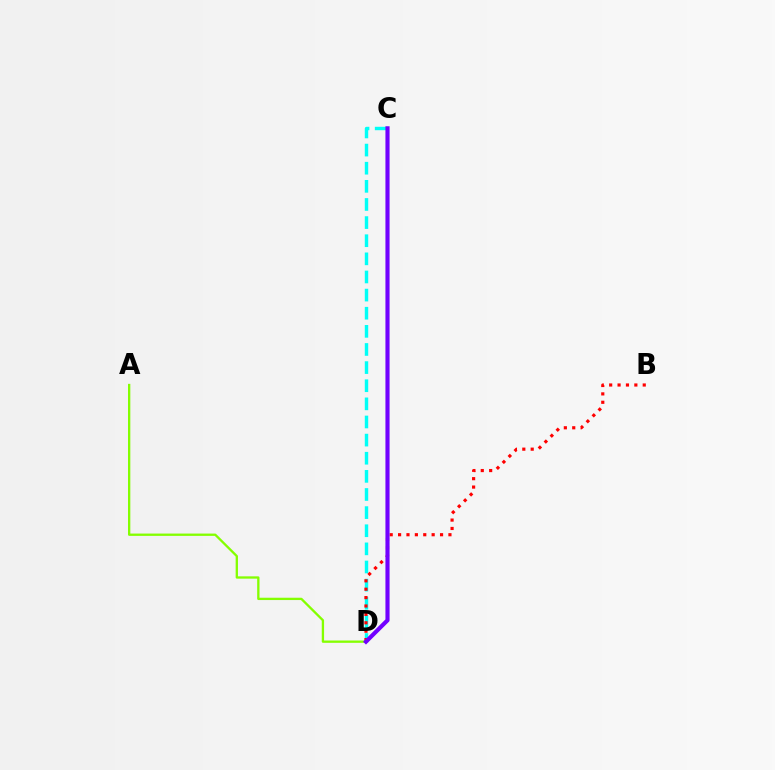{('C', 'D'): [{'color': '#00fff6', 'line_style': 'dashed', 'thickness': 2.46}, {'color': '#7200ff', 'line_style': 'solid', 'thickness': 2.98}], ('B', 'D'): [{'color': '#ff0000', 'line_style': 'dotted', 'thickness': 2.28}], ('A', 'D'): [{'color': '#84ff00', 'line_style': 'solid', 'thickness': 1.67}]}